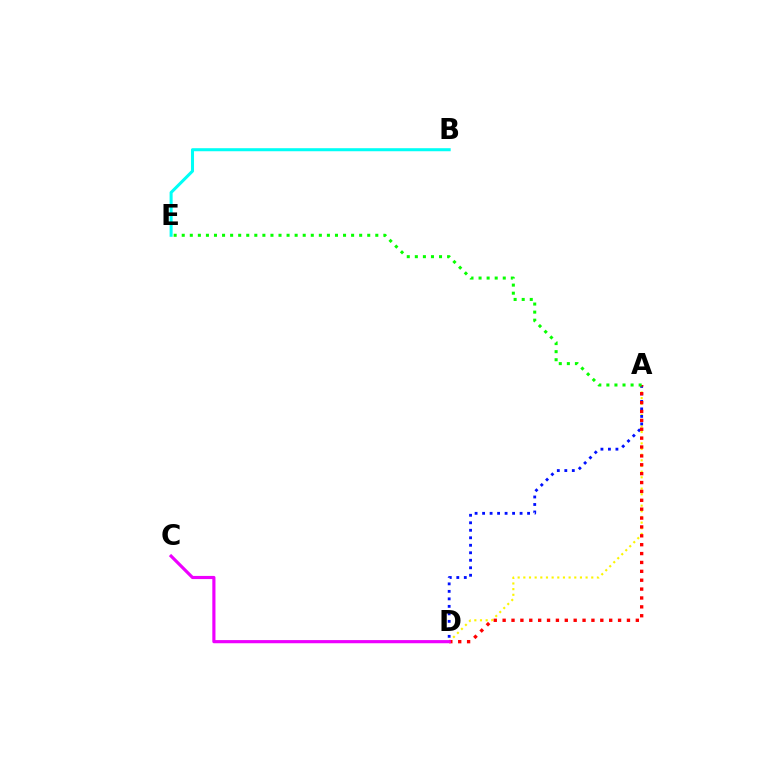{('A', 'D'): [{'color': '#fcf500', 'line_style': 'dotted', 'thickness': 1.54}, {'color': '#0010ff', 'line_style': 'dotted', 'thickness': 2.04}, {'color': '#ff0000', 'line_style': 'dotted', 'thickness': 2.41}], ('B', 'E'): [{'color': '#00fff6', 'line_style': 'solid', 'thickness': 2.19}], ('A', 'E'): [{'color': '#08ff00', 'line_style': 'dotted', 'thickness': 2.19}], ('C', 'D'): [{'color': '#ee00ff', 'line_style': 'solid', 'thickness': 2.27}]}